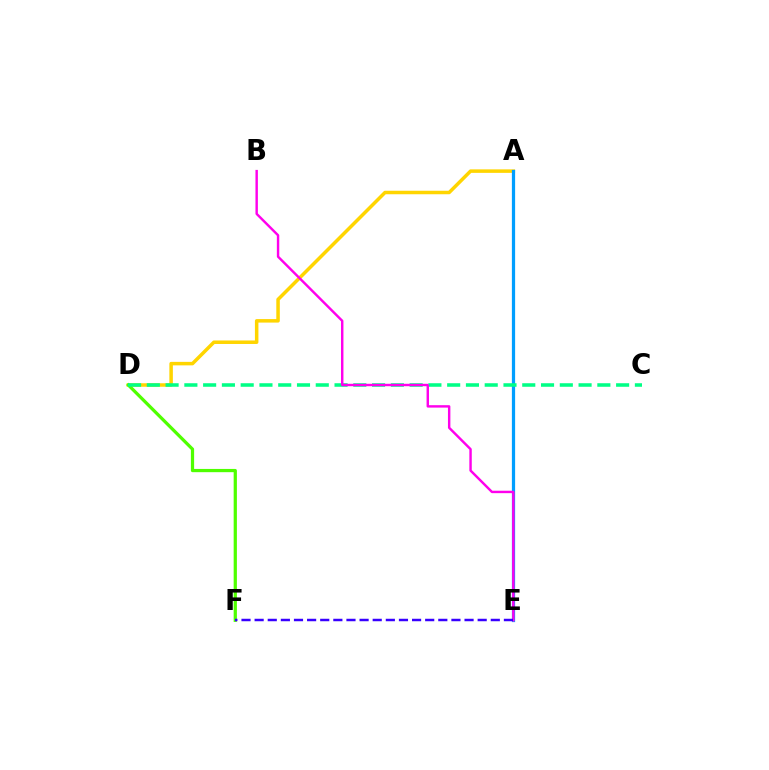{('A', 'D'): [{'color': '#ffd500', 'line_style': 'solid', 'thickness': 2.52}], ('A', 'E'): [{'color': '#ff0000', 'line_style': 'dashed', 'thickness': 2.12}, {'color': '#009eff', 'line_style': 'solid', 'thickness': 2.33}], ('D', 'F'): [{'color': '#4fff00', 'line_style': 'solid', 'thickness': 2.33}], ('C', 'D'): [{'color': '#00ff86', 'line_style': 'dashed', 'thickness': 2.55}], ('B', 'E'): [{'color': '#ff00ed', 'line_style': 'solid', 'thickness': 1.75}], ('E', 'F'): [{'color': '#3700ff', 'line_style': 'dashed', 'thickness': 1.78}]}